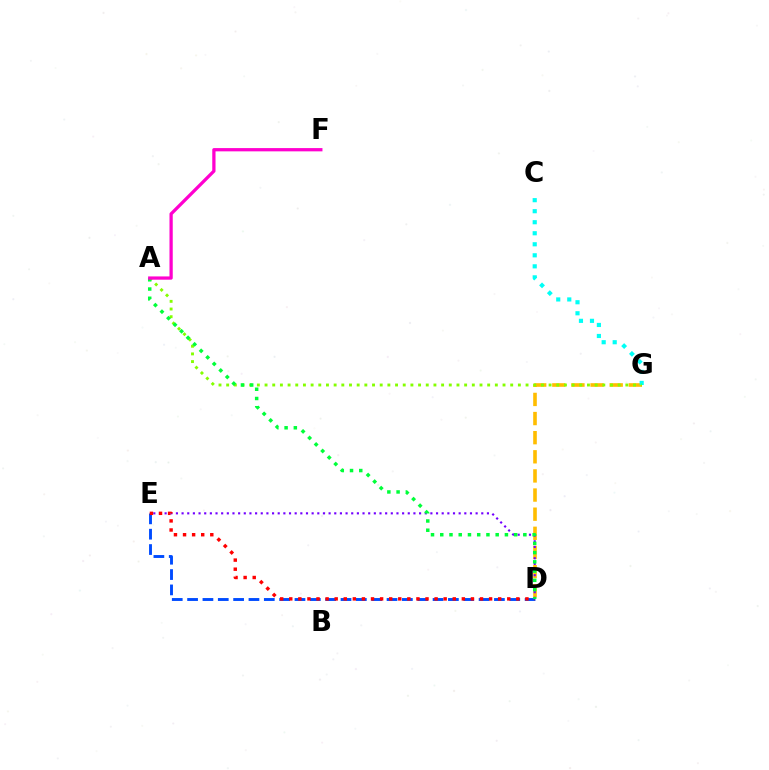{('D', 'G'): [{'color': '#ffbd00', 'line_style': 'dashed', 'thickness': 2.6}], ('C', 'G'): [{'color': '#00fff6', 'line_style': 'dotted', 'thickness': 3.0}], ('D', 'E'): [{'color': '#7200ff', 'line_style': 'dotted', 'thickness': 1.54}, {'color': '#004bff', 'line_style': 'dashed', 'thickness': 2.08}, {'color': '#ff0000', 'line_style': 'dotted', 'thickness': 2.47}], ('A', 'G'): [{'color': '#84ff00', 'line_style': 'dotted', 'thickness': 2.09}], ('A', 'D'): [{'color': '#00ff39', 'line_style': 'dotted', 'thickness': 2.51}], ('A', 'F'): [{'color': '#ff00cf', 'line_style': 'solid', 'thickness': 2.35}]}